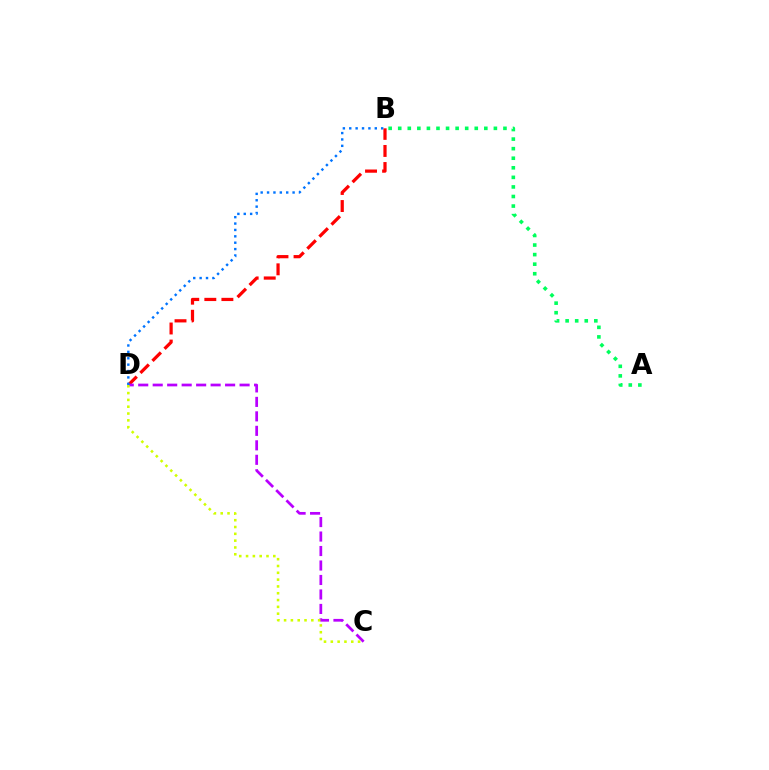{('B', 'D'): [{'color': '#ff0000', 'line_style': 'dashed', 'thickness': 2.32}, {'color': '#0074ff', 'line_style': 'dotted', 'thickness': 1.73}], ('C', 'D'): [{'color': '#b900ff', 'line_style': 'dashed', 'thickness': 1.97}, {'color': '#d1ff00', 'line_style': 'dotted', 'thickness': 1.85}], ('A', 'B'): [{'color': '#00ff5c', 'line_style': 'dotted', 'thickness': 2.6}]}